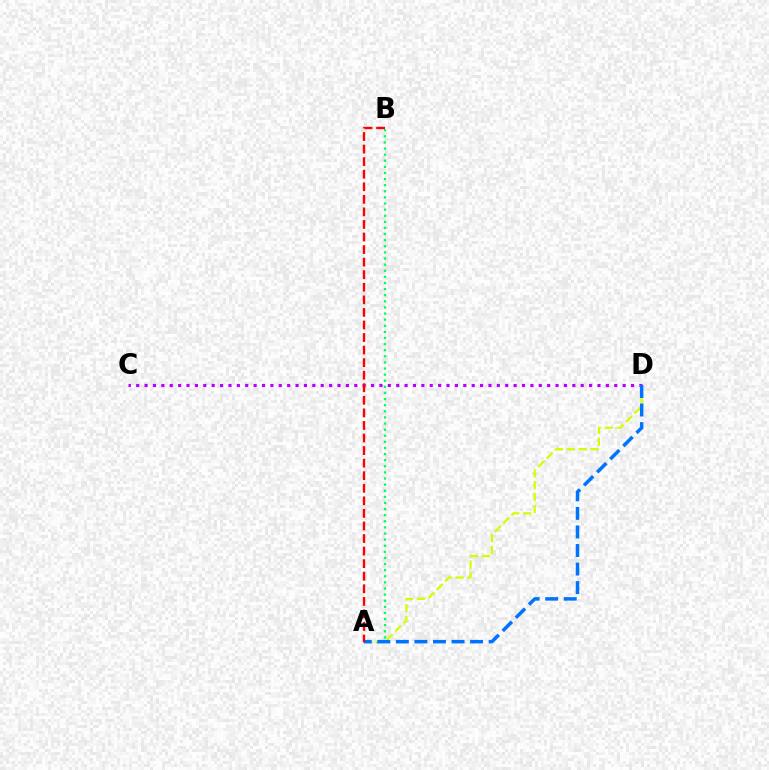{('C', 'D'): [{'color': '#b900ff', 'line_style': 'dotted', 'thickness': 2.28}], ('A', 'B'): [{'color': '#00ff5c', 'line_style': 'dotted', 'thickness': 1.66}, {'color': '#ff0000', 'line_style': 'dashed', 'thickness': 1.71}], ('A', 'D'): [{'color': '#d1ff00', 'line_style': 'dashed', 'thickness': 1.62}, {'color': '#0074ff', 'line_style': 'dashed', 'thickness': 2.52}]}